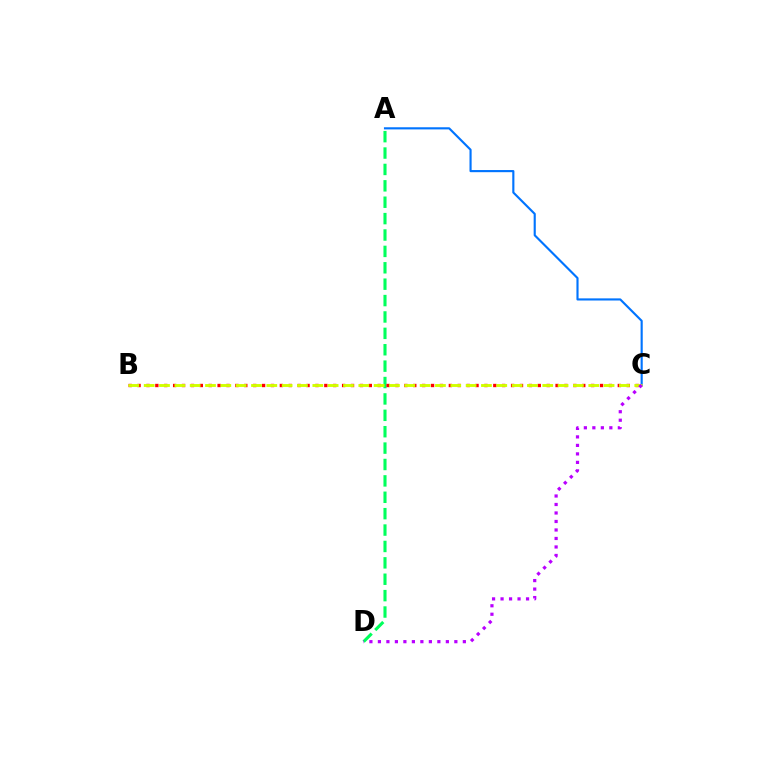{('A', 'D'): [{'color': '#00ff5c', 'line_style': 'dashed', 'thickness': 2.23}], ('A', 'C'): [{'color': '#0074ff', 'line_style': 'solid', 'thickness': 1.54}], ('B', 'C'): [{'color': '#ff0000', 'line_style': 'dotted', 'thickness': 2.42}, {'color': '#d1ff00', 'line_style': 'dashed', 'thickness': 2.08}], ('C', 'D'): [{'color': '#b900ff', 'line_style': 'dotted', 'thickness': 2.31}]}